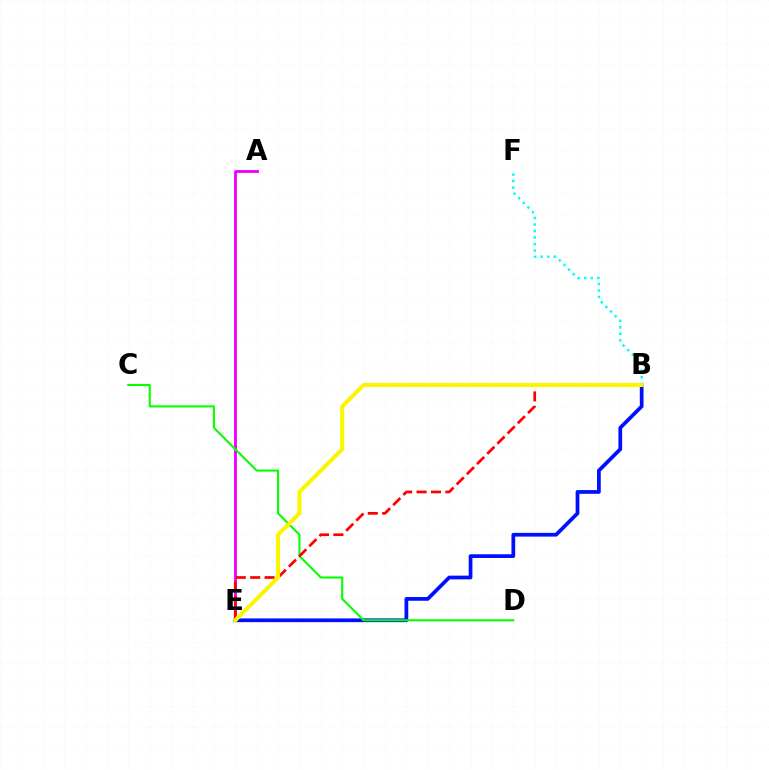{('A', 'E'): [{'color': '#ee00ff', 'line_style': 'solid', 'thickness': 2.05}], ('B', 'E'): [{'color': '#0010ff', 'line_style': 'solid', 'thickness': 2.69}, {'color': '#ff0000', 'line_style': 'dashed', 'thickness': 1.96}, {'color': '#fcf500', 'line_style': 'solid', 'thickness': 2.9}], ('B', 'F'): [{'color': '#00fff6', 'line_style': 'dotted', 'thickness': 1.77}], ('C', 'D'): [{'color': '#08ff00', 'line_style': 'solid', 'thickness': 1.52}]}